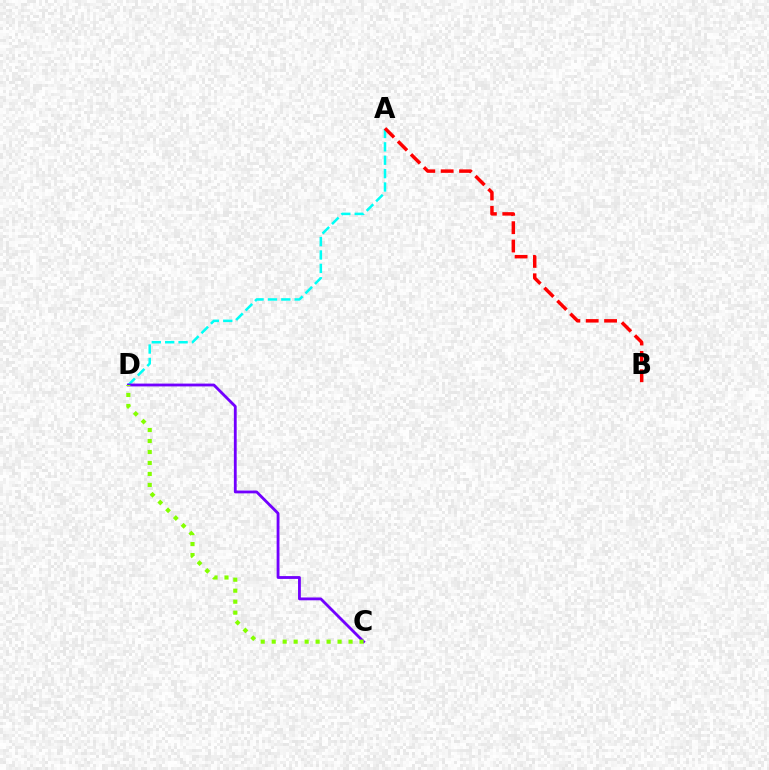{('A', 'D'): [{'color': '#00fff6', 'line_style': 'dashed', 'thickness': 1.82}], ('C', 'D'): [{'color': '#7200ff', 'line_style': 'solid', 'thickness': 2.03}, {'color': '#84ff00', 'line_style': 'dotted', 'thickness': 2.98}], ('A', 'B'): [{'color': '#ff0000', 'line_style': 'dashed', 'thickness': 2.5}]}